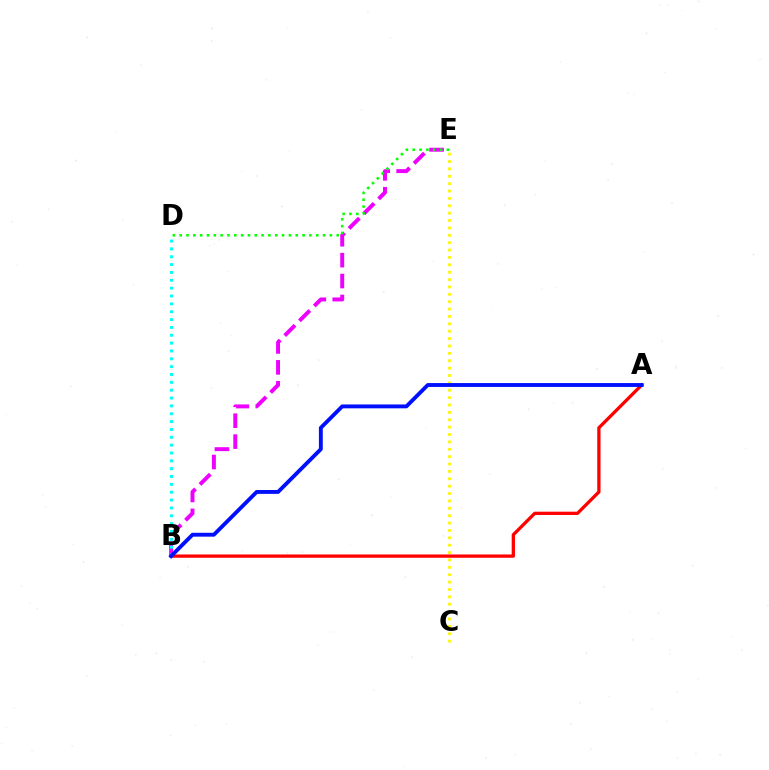{('A', 'B'): [{'color': '#ff0000', 'line_style': 'solid', 'thickness': 2.36}, {'color': '#0010ff', 'line_style': 'solid', 'thickness': 2.79}], ('B', 'E'): [{'color': '#ee00ff', 'line_style': 'dashed', 'thickness': 2.84}], ('C', 'E'): [{'color': '#fcf500', 'line_style': 'dotted', 'thickness': 2.0}], ('D', 'E'): [{'color': '#08ff00', 'line_style': 'dotted', 'thickness': 1.85}], ('B', 'D'): [{'color': '#00fff6', 'line_style': 'dotted', 'thickness': 2.13}]}